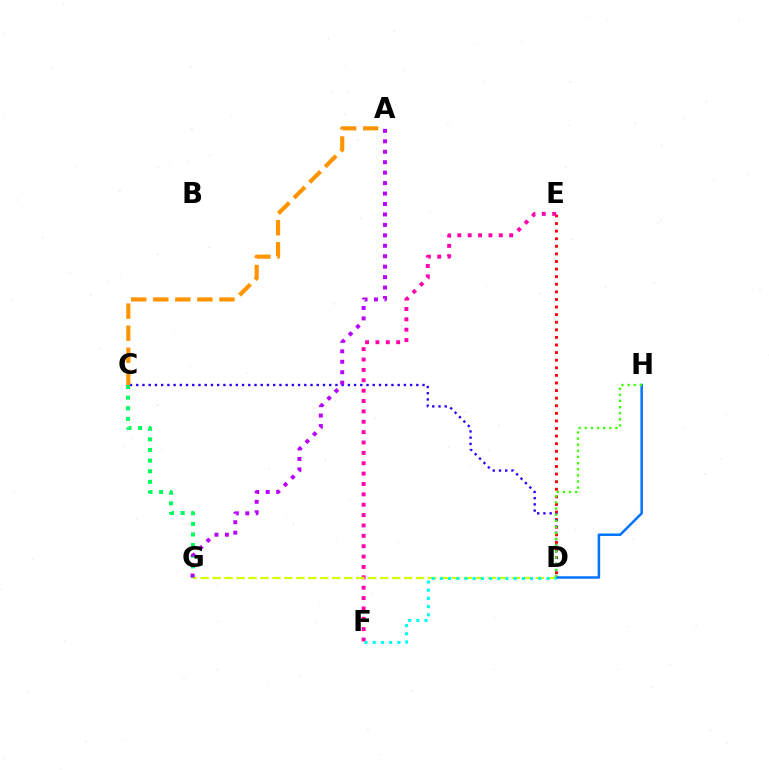{('C', 'G'): [{'color': '#00ff5c', 'line_style': 'dotted', 'thickness': 2.89}], ('D', 'E'): [{'color': '#ff0000', 'line_style': 'dotted', 'thickness': 2.06}], ('D', 'H'): [{'color': '#0074ff', 'line_style': 'solid', 'thickness': 1.81}, {'color': '#3dff00', 'line_style': 'dotted', 'thickness': 1.67}], ('C', 'D'): [{'color': '#2500ff', 'line_style': 'dotted', 'thickness': 1.69}], ('E', 'F'): [{'color': '#ff00ac', 'line_style': 'dotted', 'thickness': 2.82}], ('A', 'C'): [{'color': '#ff9400', 'line_style': 'dashed', 'thickness': 3.0}], ('D', 'G'): [{'color': '#d1ff00', 'line_style': 'dashed', 'thickness': 1.63}], ('D', 'F'): [{'color': '#00fff6', 'line_style': 'dotted', 'thickness': 2.23}], ('A', 'G'): [{'color': '#b900ff', 'line_style': 'dotted', 'thickness': 2.84}]}